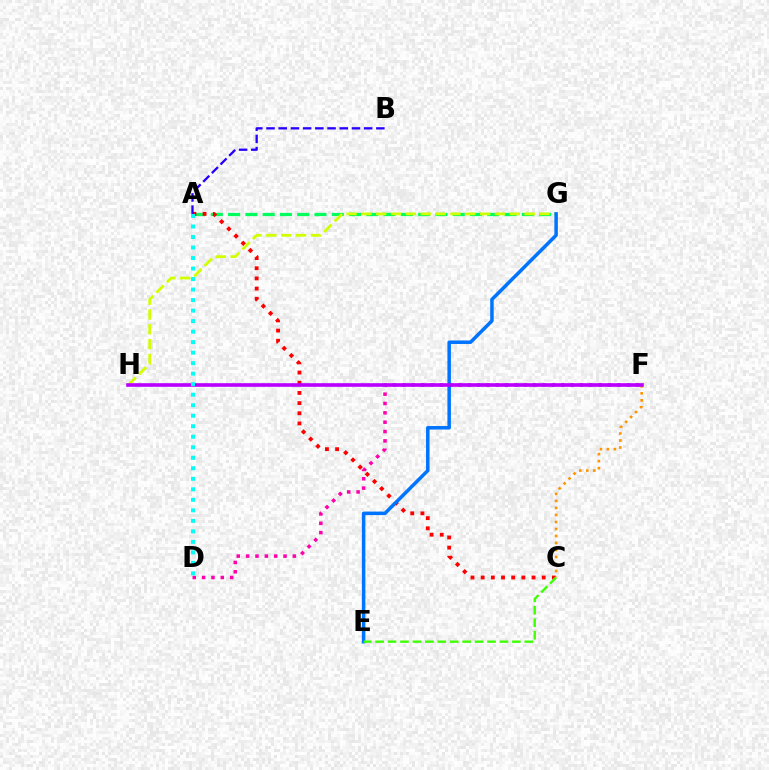{('A', 'G'): [{'color': '#00ff5c', 'line_style': 'dashed', 'thickness': 2.35}], ('D', 'F'): [{'color': '#ff00ac', 'line_style': 'dotted', 'thickness': 2.54}], ('A', 'C'): [{'color': '#ff0000', 'line_style': 'dotted', 'thickness': 2.76}], ('A', 'B'): [{'color': '#2500ff', 'line_style': 'dashed', 'thickness': 1.66}], ('G', 'H'): [{'color': '#d1ff00', 'line_style': 'dashed', 'thickness': 2.02}], ('C', 'F'): [{'color': '#ff9400', 'line_style': 'dotted', 'thickness': 1.9}], ('E', 'G'): [{'color': '#0074ff', 'line_style': 'solid', 'thickness': 2.52}], ('F', 'H'): [{'color': '#b900ff', 'line_style': 'solid', 'thickness': 2.61}], ('C', 'E'): [{'color': '#3dff00', 'line_style': 'dashed', 'thickness': 1.69}], ('A', 'D'): [{'color': '#00fff6', 'line_style': 'dotted', 'thickness': 2.86}]}